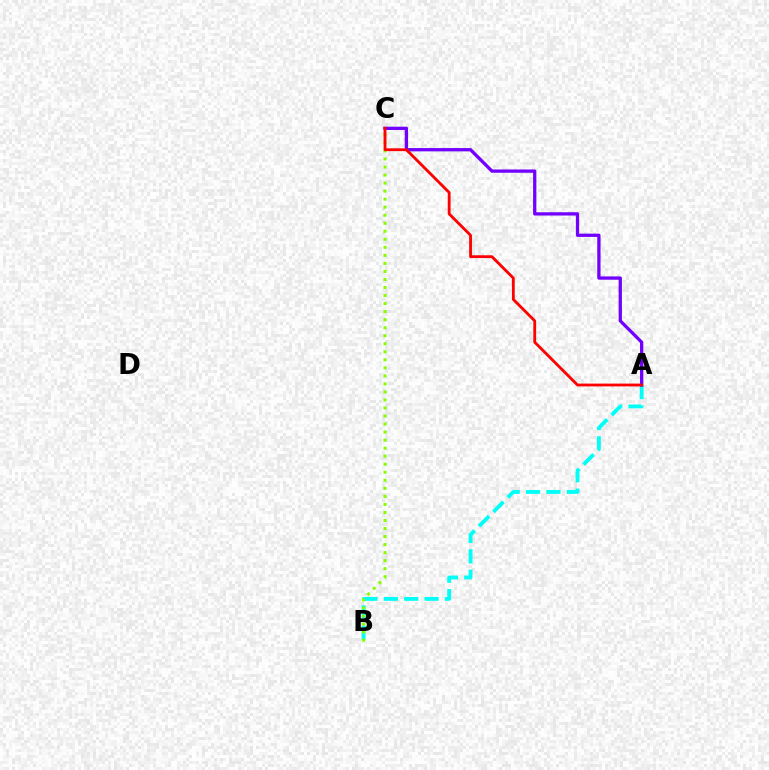{('A', 'B'): [{'color': '#00fff6', 'line_style': 'dashed', 'thickness': 2.77}], ('B', 'C'): [{'color': '#84ff00', 'line_style': 'dotted', 'thickness': 2.18}], ('A', 'C'): [{'color': '#7200ff', 'line_style': 'solid', 'thickness': 2.36}, {'color': '#ff0000', 'line_style': 'solid', 'thickness': 2.03}]}